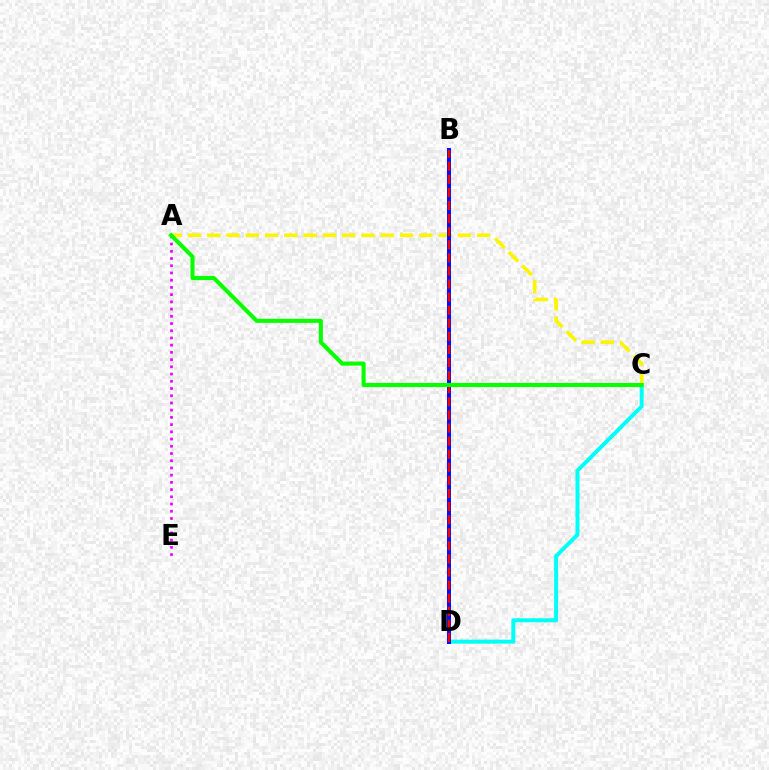{('C', 'D'): [{'color': '#00fff6', 'line_style': 'solid', 'thickness': 2.86}], ('A', 'C'): [{'color': '#fcf500', 'line_style': 'dashed', 'thickness': 2.62}, {'color': '#08ff00', 'line_style': 'solid', 'thickness': 2.94}], ('B', 'D'): [{'color': '#0010ff', 'line_style': 'solid', 'thickness': 2.88}, {'color': '#ff0000', 'line_style': 'dashed', 'thickness': 1.78}], ('A', 'E'): [{'color': '#ee00ff', 'line_style': 'dotted', 'thickness': 1.96}]}